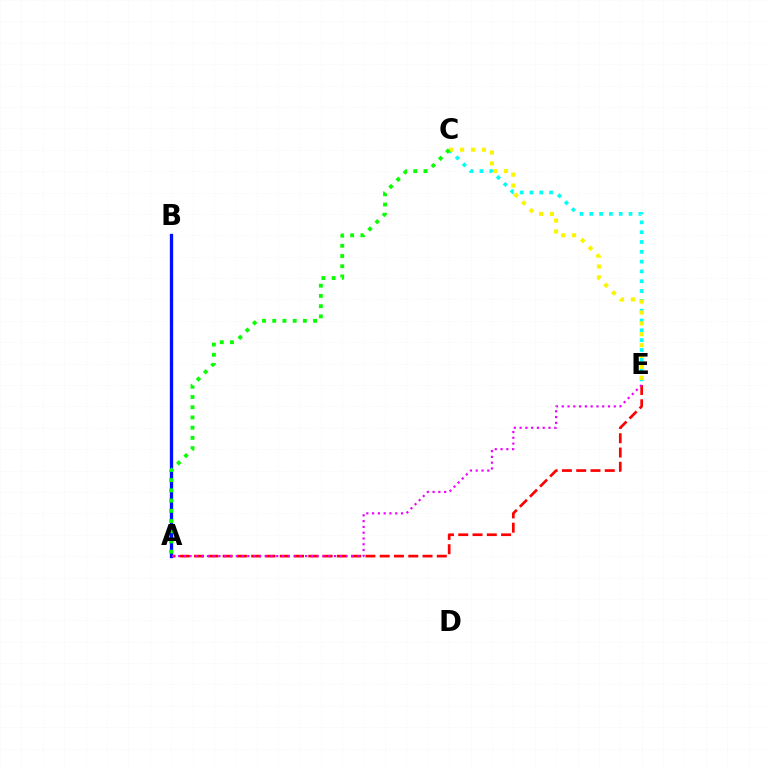{('C', 'E'): [{'color': '#00fff6', 'line_style': 'dotted', 'thickness': 2.67}, {'color': '#fcf500', 'line_style': 'dotted', 'thickness': 2.96}], ('A', 'E'): [{'color': '#ff0000', 'line_style': 'dashed', 'thickness': 1.94}, {'color': '#ee00ff', 'line_style': 'dotted', 'thickness': 1.57}], ('A', 'B'): [{'color': '#0010ff', 'line_style': 'solid', 'thickness': 2.38}], ('A', 'C'): [{'color': '#08ff00', 'line_style': 'dotted', 'thickness': 2.78}]}